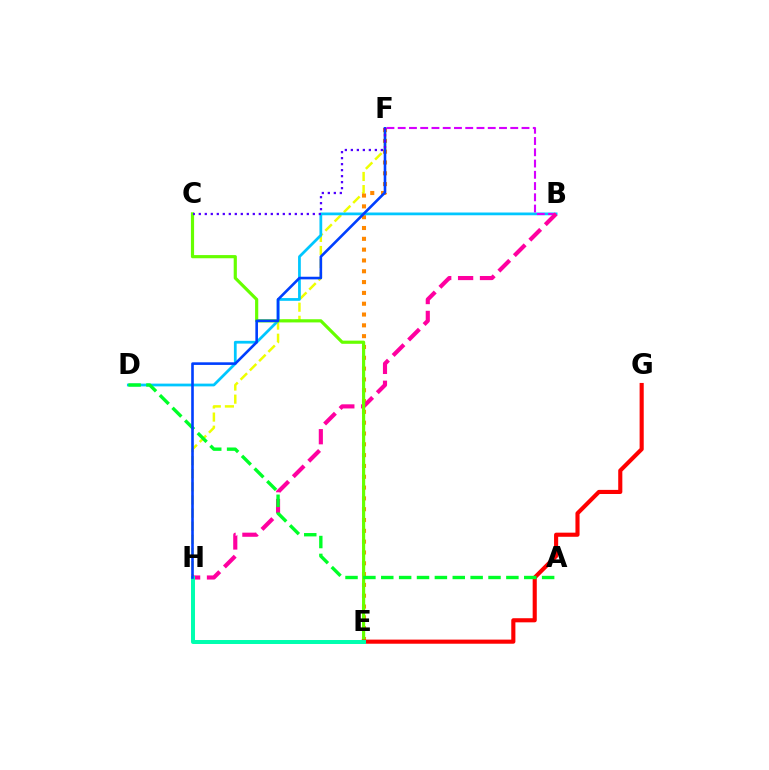{('F', 'H'): [{'color': '#eeff00', 'line_style': 'dashed', 'thickness': 1.78}, {'color': '#003fff', 'line_style': 'solid', 'thickness': 1.88}], ('E', 'F'): [{'color': '#ff8800', 'line_style': 'dotted', 'thickness': 2.94}], ('B', 'D'): [{'color': '#00c7ff', 'line_style': 'solid', 'thickness': 1.98}], ('B', 'F'): [{'color': '#d600ff', 'line_style': 'dashed', 'thickness': 1.53}], ('B', 'H'): [{'color': '#ff00a0', 'line_style': 'dashed', 'thickness': 2.97}], ('C', 'E'): [{'color': '#66ff00', 'line_style': 'solid', 'thickness': 2.29}], ('E', 'G'): [{'color': '#ff0000', 'line_style': 'solid', 'thickness': 2.96}], ('A', 'D'): [{'color': '#00ff27', 'line_style': 'dashed', 'thickness': 2.43}], ('E', 'H'): [{'color': '#00ffaf', 'line_style': 'solid', 'thickness': 2.86}], ('C', 'F'): [{'color': '#4f00ff', 'line_style': 'dotted', 'thickness': 1.63}]}